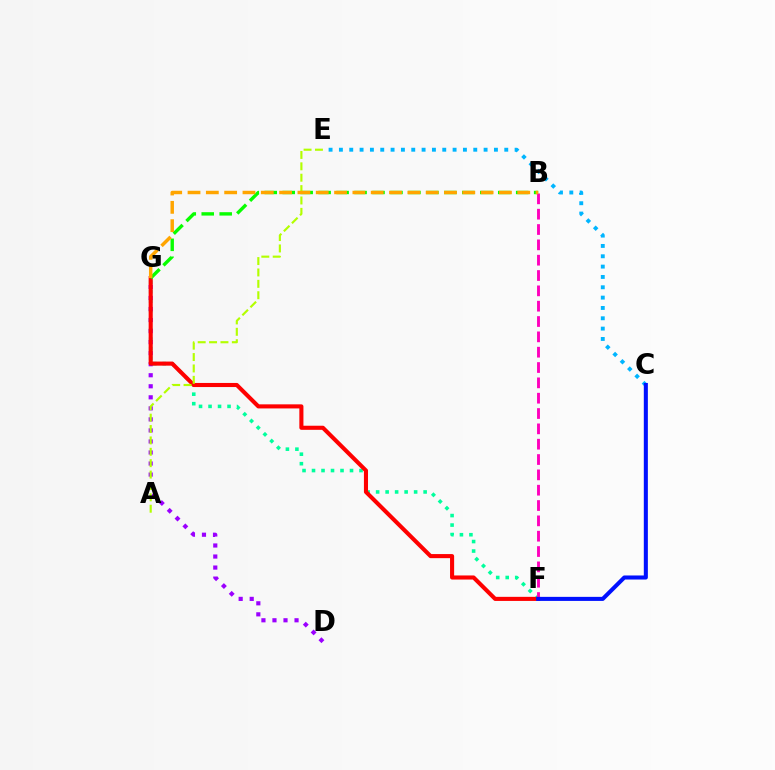{('F', 'G'): [{'color': '#00ff9d', 'line_style': 'dotted', 'thickness': 2.58}, {'color': '#ff0000', 'line_style': 'solid', 'thickness': 2.94}], ('D', 'G'): [{'color': '#9b00ff', 'line_style': 'dotted', 'thickness': 3.0}], ('B', 'G'): [{'color': '#08ff00', 'line_style': 'dashed', 'thickness': 2.44}, {'color': '#ffa500', 'line_style': 'dashed', 'thickness': 2.49}], ('A', 'E'): [{'color': '#b3ff00', 'line_style': 'dashed', 'thickness': 1.55}], ('B', 'F'): [{'color': '#ff00bd', 'line_style': 'dashed', 'thickness': 2.08}], ('C', 'E'): [{'color': '#00b5ff', 'line_style': 'dotted', 'thickness': 2.81}], ('C', 'F'): [{'color': '#0010ff', 'line_style': 'solid', 'thickness': 2.92}]}